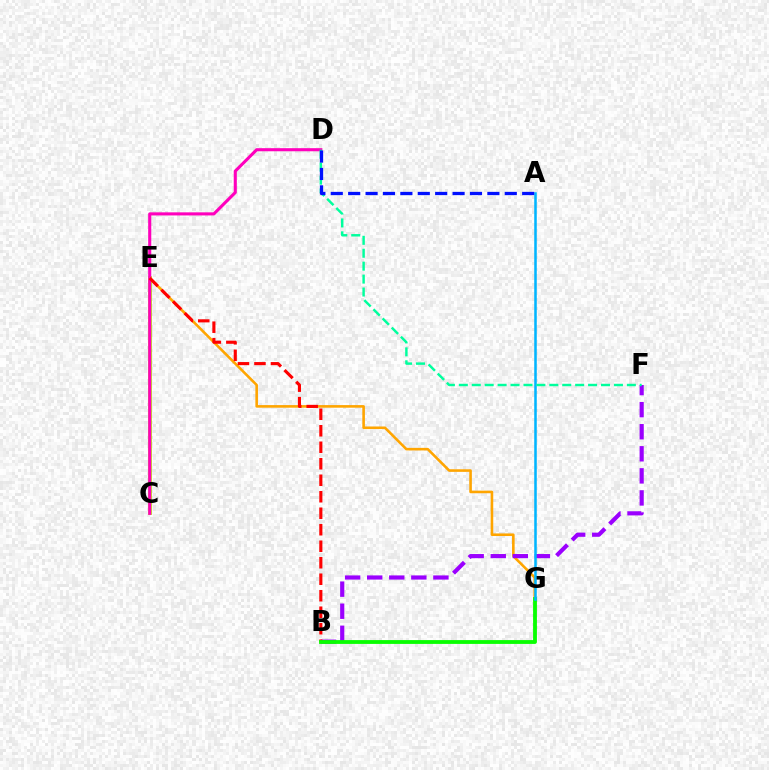{('E', 'G'): [{'color': '#ffa500', 'line_style': 'solid', 'thickness': 1.87}], ('C', 'E'): [{'color': '#b3ff00', 'line_style': 'solid', 'thickness': 2.72}], ('C', 'D'): [{'color': '#ff00bd', 'line_style': 'solid', 'thickness': 2.22}], ('B', 'F'): [{'color': '#9b00ff', 'line_style': 'dashed', 'thickness': 3.0}], ('B', 'E'): [{'color': '#ff0000', 'line_style': 'dashed', 'thickness': 2.24}], ('B', 'G'): [{'color': '#08ff00', 'line_style': 'solid', 'thickness': 2.75}], ('A', 'G'): [{'color': '#00b5ff', 'line_style': 'solid', 'thickness': 1.83}], ('D', 'F'): [{'color': '#00ff9d', 'line_style': 'dashed', 'thickness': 1.76}], ('A', 'D'): [{'color': '#0010ff', 'line_style': 'dashed', 'thickness': 2.36}]}